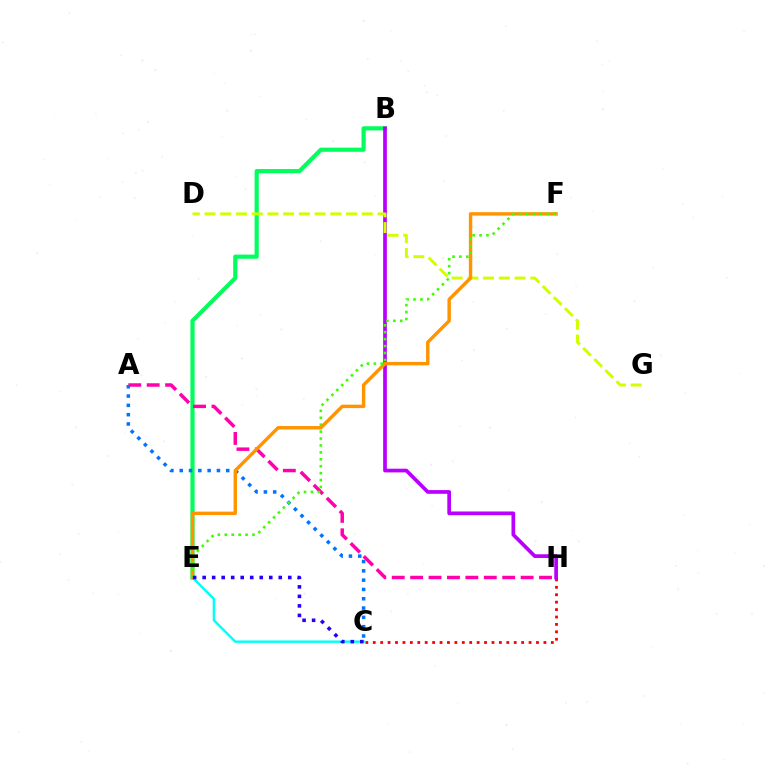{('B', 'E'): [{'color': '#00ff5c', 'line_style': 'solid', 'thickness': 3.0}], ('C', 'E'): [{'color': '#00fff6', 'line_style': 'solid', 'thickness': 1.74}, {'color': '#2500ff', 'line_style': 'dotted', 'thickness': 2.58}], ('C', 'H'): [{'color': '#ff0000', 'line_style': 'dotted', 'thickness': 2.02}], ('B', 'H'): [{'color': '#b900ff', 'line_style': 'solid', 'thickness': 2.67}], ('A', 'H'): [{'color': '#ff00ac', 'line_style': 'dashed', 'thickness': 2.5}], ('D', 'G'): [{'color': '#d1ff00', 'line_style': 'dashed', 'thickness': 2.14}], ('A', 'C'): [{'color': '#0074ff', 'line_style': 'dotted', 'thickness': 2.53}], ('E', 'F'): [{'color': '#ff9400', 'line_style': 'solid', 'thickness': 2.47}, {'color': '#3dff00', 'line_style': 'dotted', 'thickness': 1.88}]}